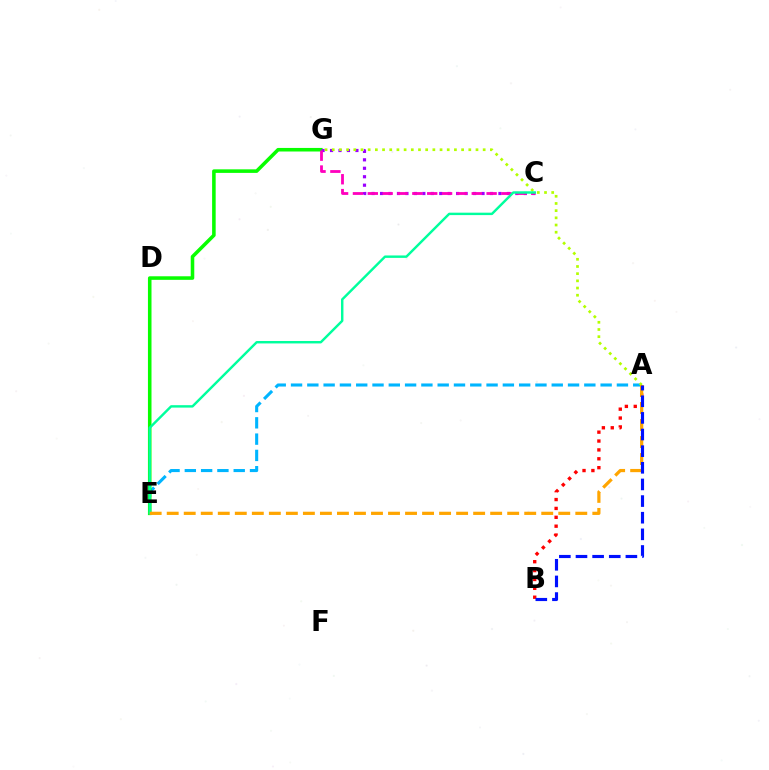{('A', 'E'): [{'color': '#00b5ff', 'line_style': 'dashed', 'thickness': 2.21}, {'color': '#ffa500', 'line_style': 'dashed', 'thickness': 2.31}], ('E', 'G'): [{'color': '#08ff00', 'line_style': 'solid', 'thickness': 2.56}], ('C', 'G'): [{'color': '#9b00ff', 'line_style': 'dotted', 'thickness': 2.3}, {'color': '#ff00bd', 'line_style': 'dashed', 'thickness': 2.02}], ('A', 'B'): [{'color': '#ff0000', 'line_style': 'dotted', 'thickness': 2.41}, {'color': '#0010ff', 'line_style': 'dashed', 'thickness': 2.26}], ('A', 'G'): [{'color': '#b3ff00', 'line_style': 'dotted', 'thickness': 1.95}], ('C', 'E'): [{'color': '#00ff9d', 'line_style': 'solid', 'thickness': 1.75}]}